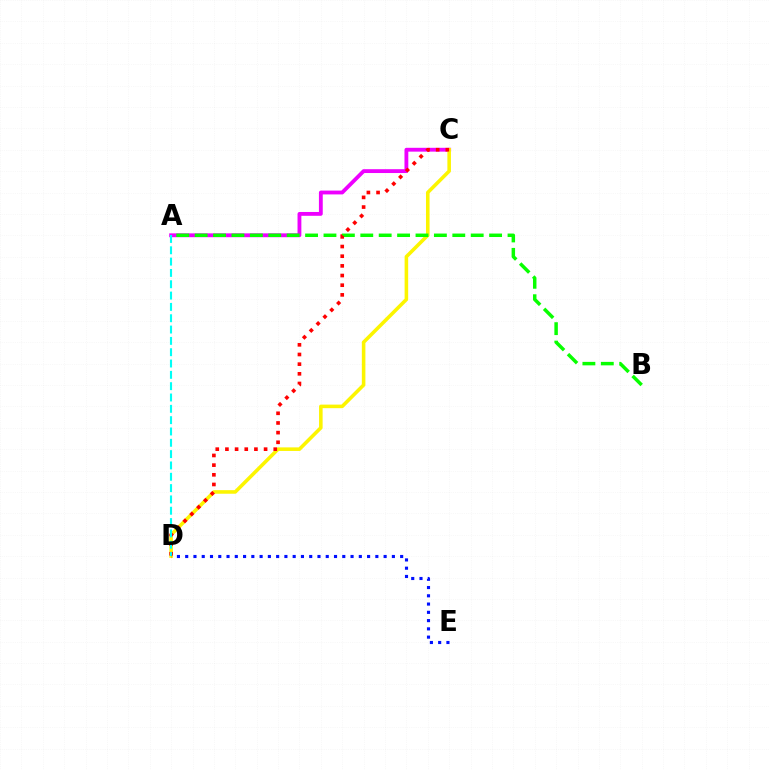{('A', 'C'): [{'color': '#ee00ff', 'line_style': 'solid', 'thickness': 2.76}], ('C', 'D'): [{'color': '#fcf500', 'line_style': 'solid', 'thickness': 2.57}, {'color': '#ff0000', 'line_style': 'dotted', 'thickness': 2.63}], ('A', 'B'): [{'color': '#08ff00', 'line_style': 'dashed', 'thickness': 2.5}], ('A', 'D'): [{'color': '#00fff6', 'line_style': 'dashed', 'thickness': 1.54}], ('D', 'E'): [{'color': '#0010ff', 'line_style': 'dotted', 'thickness': 2.25}]}